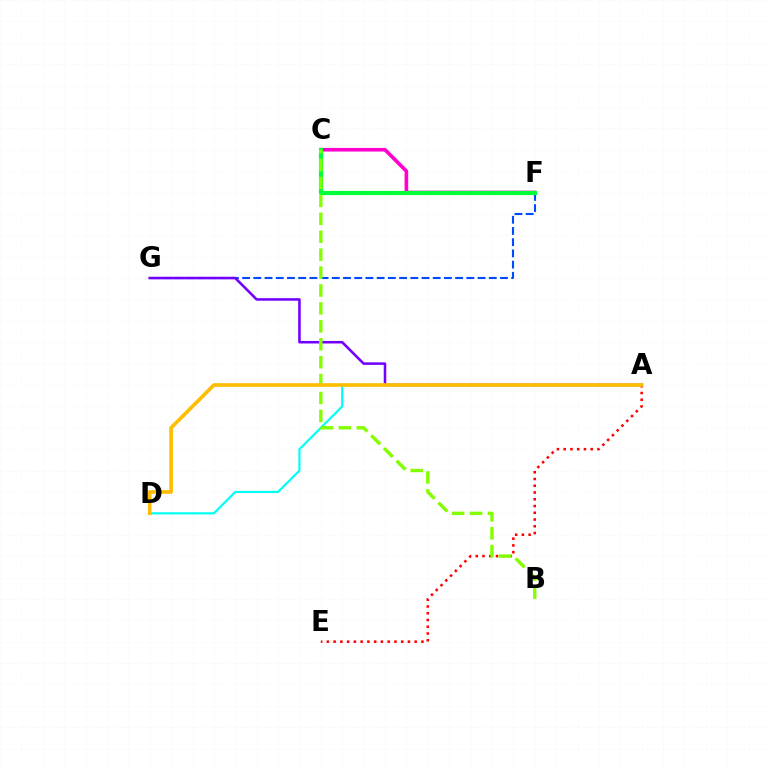{('A', 'D'): [{'color': '#00fff6', 'line_style': 'solid', 'thickness': 1.59}, {'color': '#ffbd00', 'line_style': 'solid', 'thickness': 2.62}], ('A', 'E'): [{'color': '#ff0000', 'line_style': 'dotted', 'thickness': 1.84}], ('F', 'G'): [{'color': '#004bff', 'line_style': 'dashed', 'thickness': 1.52}], ('A', 'G'): [{'color': '#7200ff', 'line_style': 'solid', 'thickness': 1.84}], ('C', 'F'): [{'color': '#ff00cf', 'line_style': 'solid', 'thickness': 2.62}, {'color': '#00ff39', 'line_style': 'solid', 'thickness': 3.0}], ('B', 'C'): [{'color': '#84ff00', 'line_style': 'dashed', 'thickness': 2.43}]}